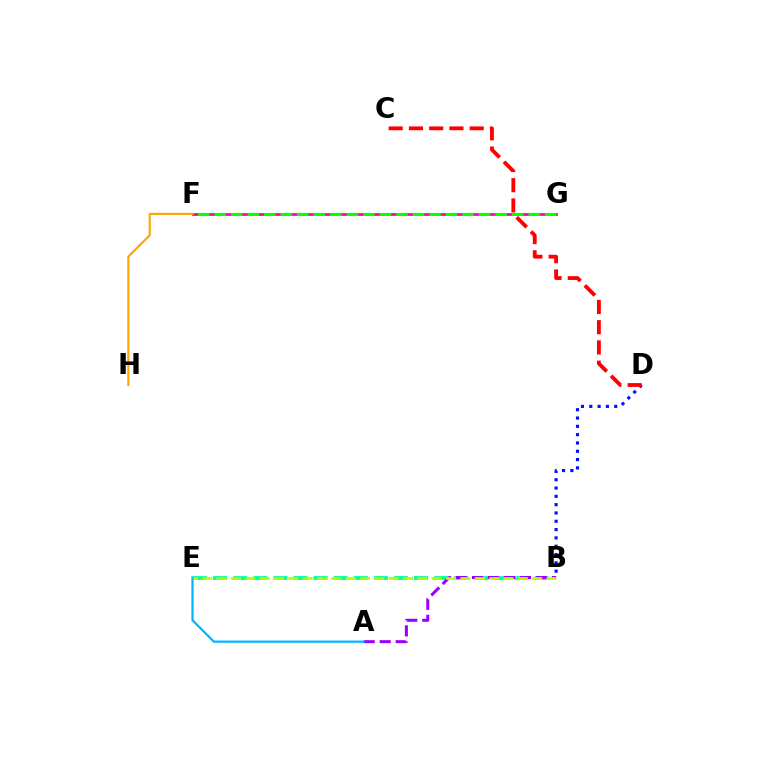{('F', 'G'): [{'color': '#ff00bd', 'line_style': 'solid', 'thickness': 2.01}, {'color': '#08ff00', 'line_style': 'dashed', 'thickness': 2.25}], ('B', 'E'): [{'color': '#00ff9d', 'line_style': 'dashed', 'thickness': 2.73}, {'color': '#b3ff00', 'line_style': 'dashed', 'thickness': 1.95}], ('B', 'D'): [{'color': '#0010ff', 'line_style': 'dotted', 'thickness': 2.26}], ('A', 'B'): [{'color': '#9b00ff', 'line_style': 'dashed', 'thickness': 2.17}], ('F', 'H'): [{'color': '#ffa500', 'line_style': 'solid', 'thickness': 1.55}], ('A', 'E'): [{'color': '#00b5ff', 'line_style': 'solid', 'thickness': 1.61}], ('C', 'D'): [{'color': '#ff0000', 'line_style': 'dashed', 'thickness': 2.75}]}